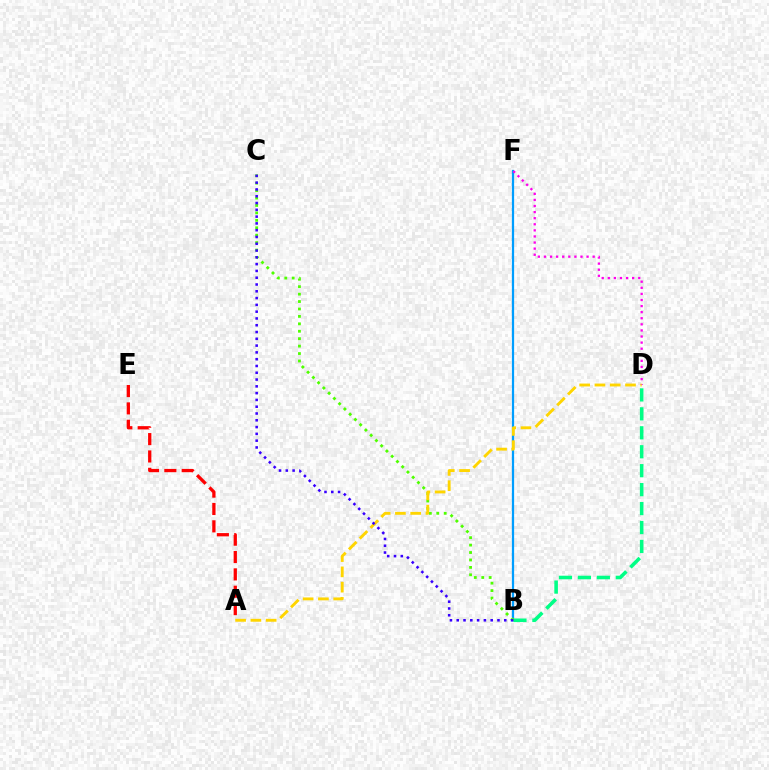{('B', 'F'): [{'color': '#009eff', 'line_style': 'solid', 'thickness': 1.61}], ('B', 'D'): [{'color': '#00ff86', 'line_style': 'dashed', 'thickness': 2.57}], ('B', 'C'): [{'color': '#4fff00', 'line_style': 'dotted', 'thickness': 2.02}, {'color': '#3700ff', 'line_style': 'dotted', 'thickness': 1.84}], ('D', 'F'): [{'color': '#ff00ed', 'line_style': 'dotted', 'thickness': 1.65}], ('A', 'D'): [{'color': '#ffd500', 'line_style': 'dashed', 'thickness': 2.08}], ('A', 'E'): [{'color': '#ff0000', 'line_style': 'dashed', 'thickness': 2.36}]}